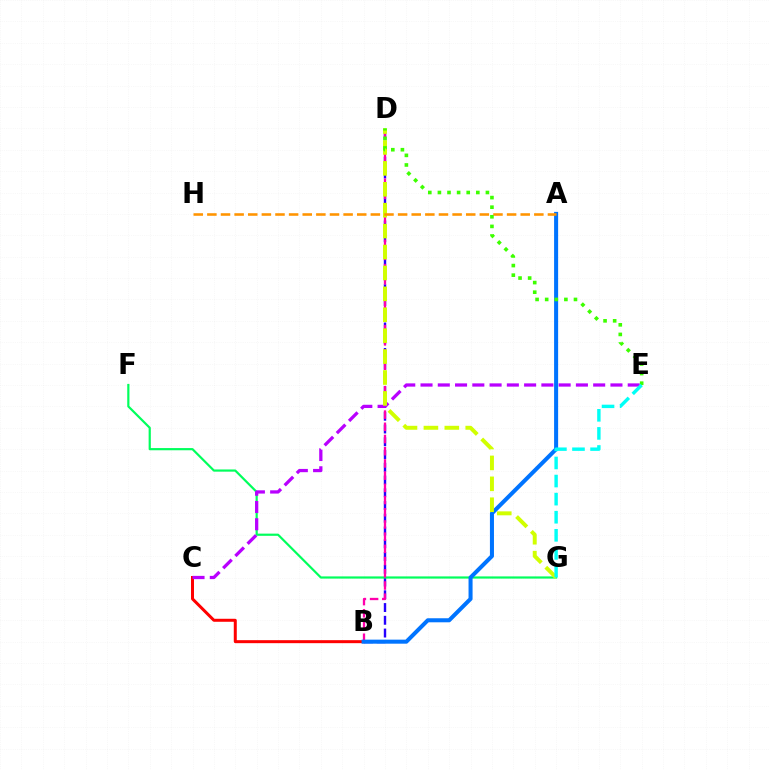{('B', 'D'): [{'color': '#2500ff', 'line_style': 'dashed', 'thickness': 1.73}, {'color': '#ff00ac', 'line_style': 'dashed', 'thickness': 1.66}], ('F', 'G'): [{'color': '#00ff5c', 'line_style': 'solid', 'thickness': 1.58}], ('B', 'C'): [{'color': '#ff0000', 'line_style': 'solid', 'thickness': 2.16}], ('C', 'E'): [{'color': '#b900ff', 'line_style': 'dashed', 'thickness': 2.35}], ('A', 'B'): [{'color': '#0074ff', 'line_style': 'solid', 'thickness': 2.91}], ('D', 'G'): [{'color': '#d1ff00', 'line_style': 'dashed', 'thickness': 2.84}], ('A', 'H'): [{'color': '#ff9400', 'line_style': 'dashed', 'thickness': 1.85}], ('D', 'E'): [{'color': '#3dff00', 'line_style': 'dotted', 'thickness': 2.61}], ('E', 'G'): [{'color': '#00fff6', 'line_style': 'dashed', 'thickness': 2.46}]}